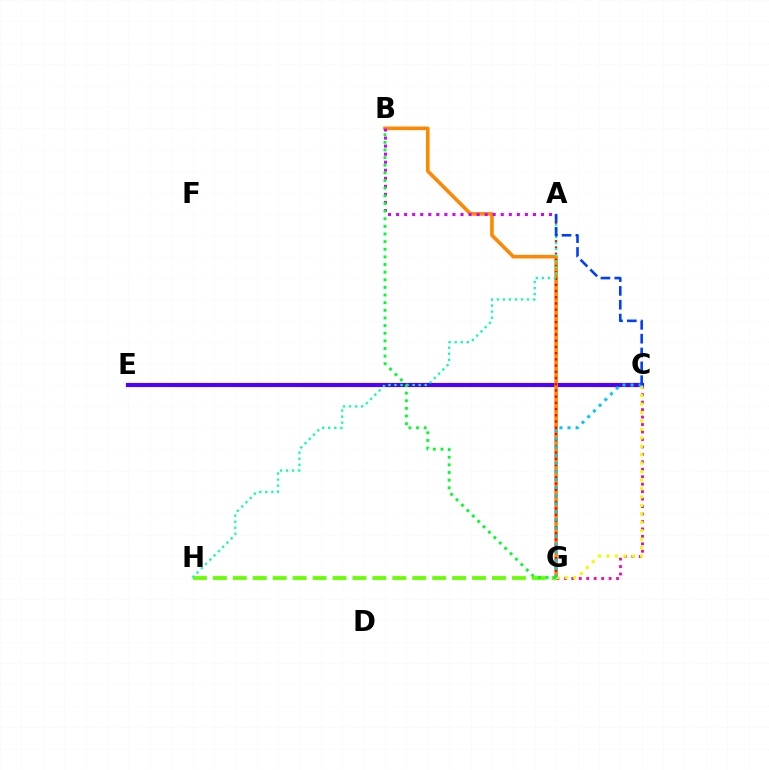{('C', 'G'): [{'color': '#ff00a0', 'line_style': 'dotted', 'thickness': 2.03}, {'color': '#eeff00', 'line_style': 'dotted', 'thickness': 2.29}, {'color': '#00c7ff', 'line_style': 'dotted', 'thickness': 2.19}], ('C', 'E'): [{'color': '#4f00ff', 'line_style': 'solid', 'thickness': 2.99}], ('B', 'G'): [{'color': '#ff8800', 'line_style': 'solid', 'thickness': 2.59}, {'color': '#00ff27', 'line_style': 'dotted', 'thickness': 2.07}], ('A', 'G'): [{'color': '#ff0000', 'line_style': 'dotted', 'thickness': 1.69}], ('A', 'B'): [{'color': '#d600ff', 'line_style': 'dotted', 'thickness': 2.19}], ('G', 'H'): [{'color': '#66ff00', 'line_style': 'dashed', 'thickness': 2.71}], ('A', 'H'): [{'color': '#00ffaf', 'line_style': 'dotted', 'thickness': 1.64}], ('A', 'C'): [{'color': '#003fff', 'line_style': 'dashed', 'thickness': 1.88}]}